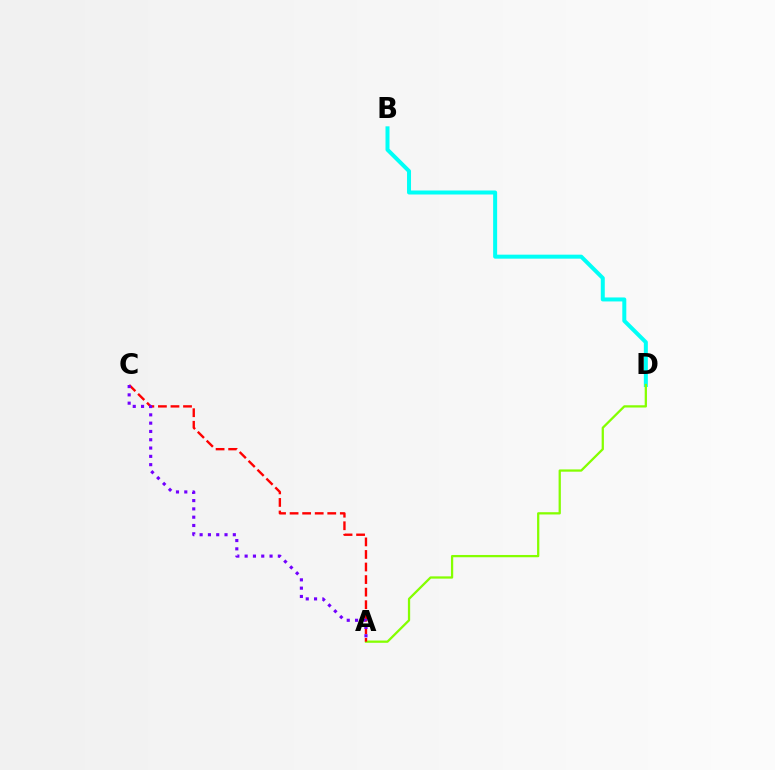{('B', 'D'): [{'color': '#00fff6', 'line_style': 'solid', 'thickness': 2.88}], ('A', 'D'): [{'color': '#84ff00', 'line_style': 'solid', 'thickness': 1.63}], ('A', 'C'): [{'color': '#ff0000', 'line_style': 'dashed', 'thickness': 1.71}, {'color': '#7200ff', 'line_style': 'dotted', 'thickness': 2.26}]}